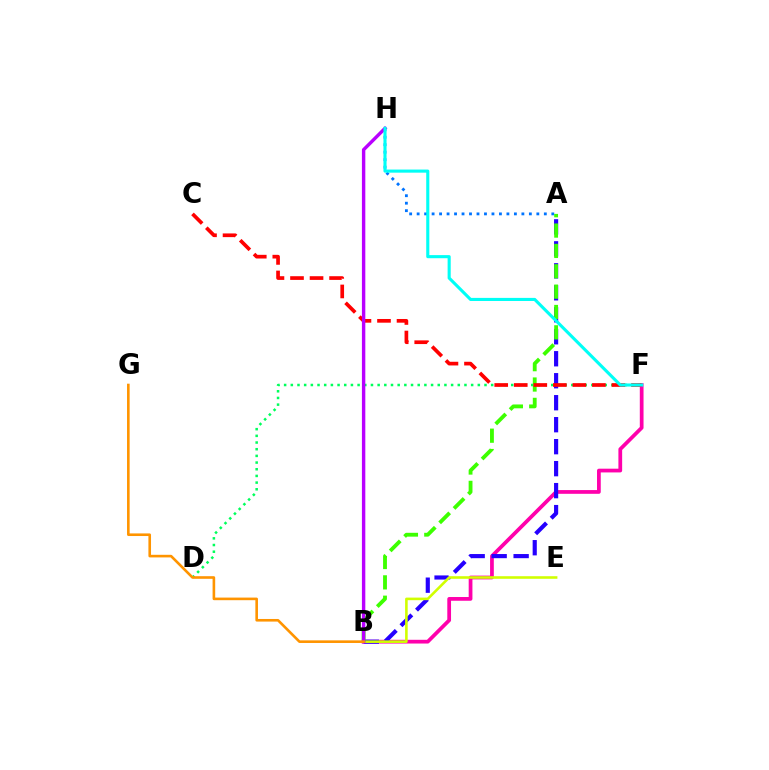{('A', 'H'): [{'color': '#0074ff', 'line_style': 'dotted', 'thickness': 2.03}], ('B', 'F'): [{'color': '#ff00ac', 'line_style': 'solid', 'thickness': 2.69}], ('A', 'B'): [{'color': '#2500ff', 'line_style': 'dashed', 'thickness': 2.99}, {'color': '#3dff00', 'line_style': 'dashed', 'thickness': 2.76}], ('D', 'F'): [{'color': '#00ff5c', 'line_style': 'dotted', 'thickness': 1.81}], ('B', 'E'): [{'color': '#d1ff00', 'line_style': 'solid', 'thickness': 1.86}], ('C', 'F'): [{'color': '#ff0000', 'line_style': 'dashed', 'thickness': 2.65}], ('B', 'H'): [{'color': '#b900ff', 'line_style': 'solid', 'thickness': 2.45}], ('F', 'H'): [{'color': '#00fff6', 'line_style': 'solid', 'thickness': 2.23}], ('B', 'G'): [{'color': '#ff9400', 'line_style': 'solid', 'thickness': 1.88}]}